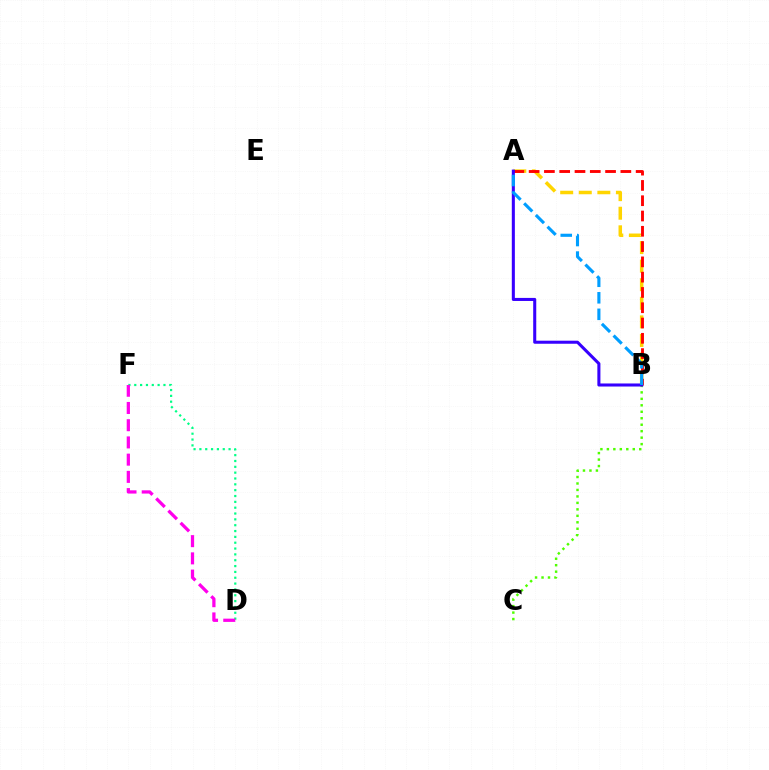{('D', 'F'): [{'color': '#00ff86', 'line_style': 'dotted', 'thickness': 1.59}, {'color': '#ff00ed', 'line_style': 'dashed', 'thickness': 2.34}], ('B', 'C'): [{'color': '#4fff00', 'line_style': 'dotted', 'thickness': 1.76}], ('A', 'B'): [{'color': '#ffd500', 'line_style': 'dashed', 'thickness': 2.52}, {'color': '#ff0000', 'line_style': 'dashed', 'thickness': 2.08}, {'color': '#3700ff', 'line_style': 'solid', 'thickness': 2.2}, {'color': '#009eff', 'line_style': 'dashed', 'thickness': 2.24}]}